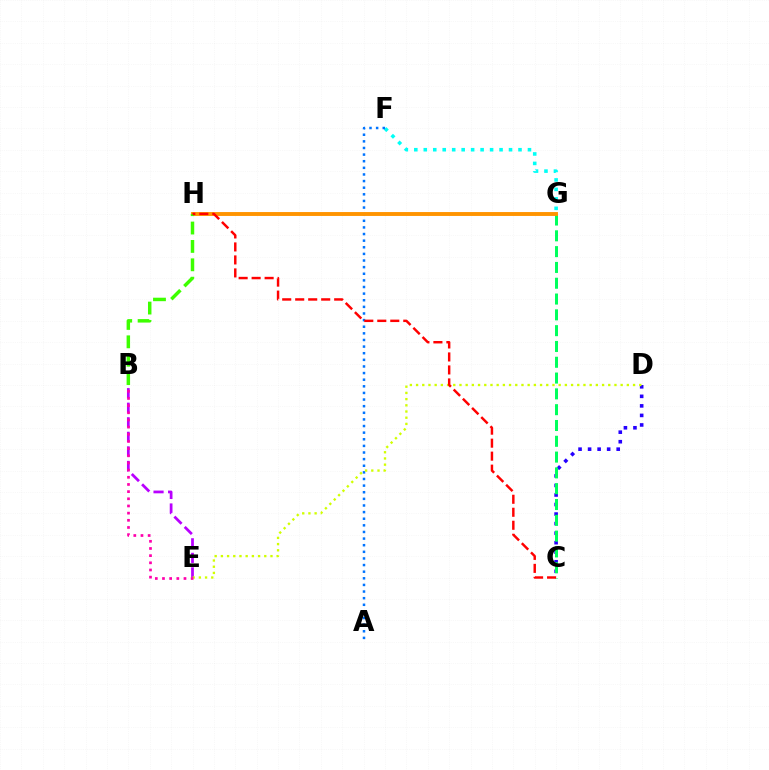{('F', 'G'): [{'color': '#00fff6', 'line_style': 'dotted', 'thickness': 2.57}], ('B', 'E'): [{'color': '#b900ff', 'line_style': 'dashed', 'thickness': 1.98}, {'color': '#ff00ac', 'line_style': 'dotted', 'thickness': 1.95}], ('C', 'D'): [{'color': '#2500ff', 'line_style': 'dotted', 'thickness': 2.59}], ('C', 'G'): [{'color': '#00ff5c', 'line_style': 'dashed', 'thickness': 2.15}], ('A', 'F'): [{'color': '#0074ff', 'line_style': 'dotted', 'thickness': 1.8}], ('D', 'E'): [{'color': '#d1ff00', 'line_style': 'dotted', 'thickness': 1.68}], ('G', 'H'): [{'color': '#ff9400', 'line_style': 'solid', 'thickness': 2.8}], ('B', 'H'): [{'color': '#3dff00', 'line_style': 'dashed', 'thickness': 2.5}], ('C', 'H'): [{'color': '#ff0000', 'line_style': 'dashed', 'thickness': 1.77}]}